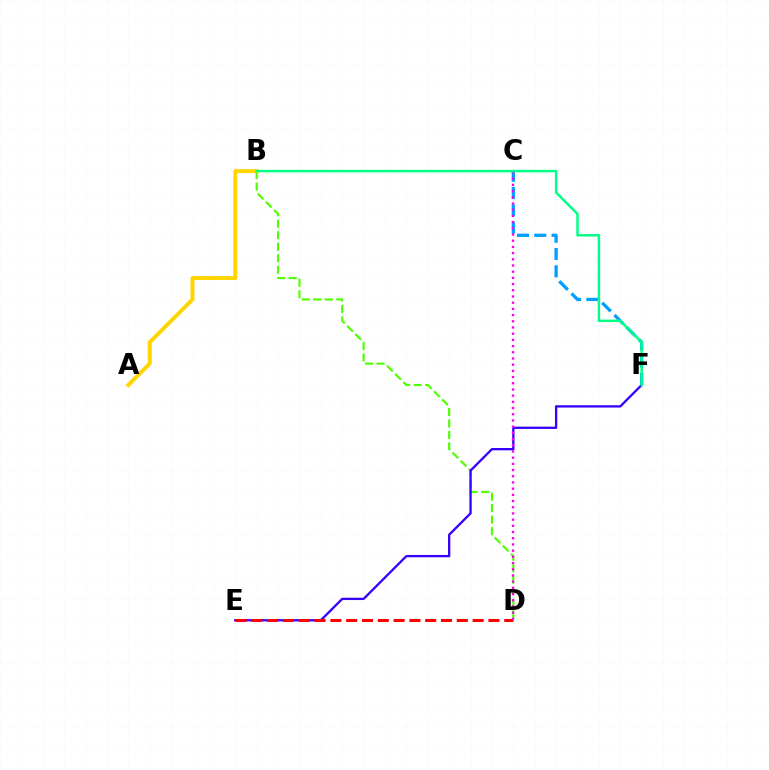{('B', 'D'): [{'color': '#4fff00', 'line_style': 'dashed', 'thickness': 1.56}], ('C', 'F'): [{'color': '#009eff', 'line_style': 'dashed', 'thickness': 2.35}], ('A', 'B'): [{'color': '#ffd500', 'line_style': 'solid', 'thickness': 2.84}], ('E', 'F'): [{'color': '#3700ff', 'line_style': 'solid', 'thickness': 1.67}], ('D', 'E'): [{'color': '#ff0000', 'line_style': 'dashed', 'thickness': 2.15}], ('C', 'D'): [{'color': '#ff00ed', 'line_style': 'dotted', 'thickness': 1.68}], ('B', 'F'): [{'color': '#00ff86', 'line_style': 'solid', 'thickness': 1.79}]}